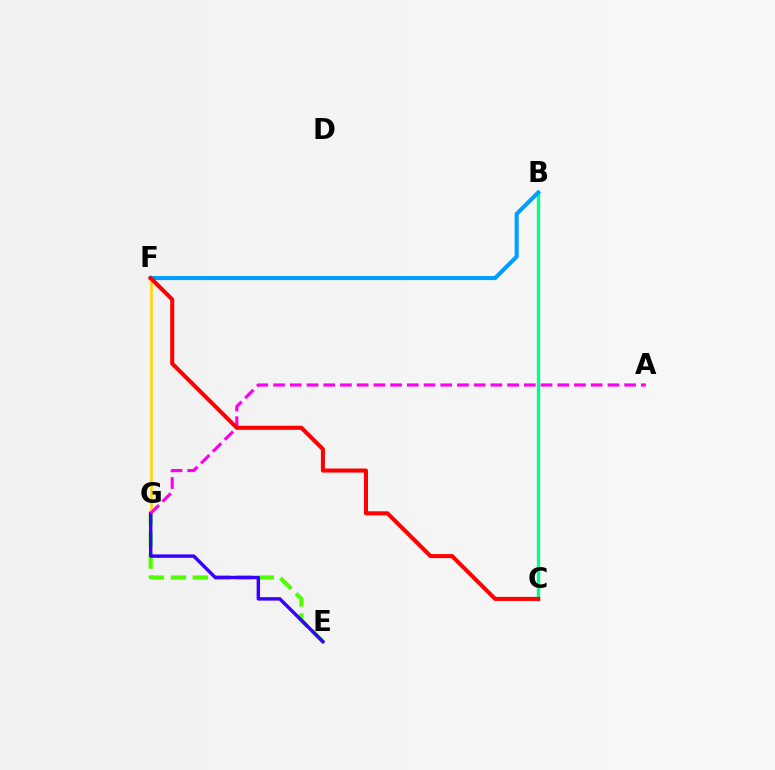{('B', 'C'): [{'color': '#00ff86', 'line_style': 'solid', 'thickness': 2.4}], ('B', 'F'): [{'color': '#009eff', 'line_style': 'solid', 'thickness': 2.93}], ('E', 'G'): [{'color': '#4fff00', 'line_style': 'dashed', 'thickness': 2.99}, {'color': '#3700ff', 'line_style': 'solid', 'thickness': 2.47}], ('F', 'G'): [{'color': '#ffd500', 'line_style': 'solid', 'thickness': 1.84}], ('A', 'G'): [{'color': '#ff00ed', 'line_style': 'dashed', 'thickness': 2.27}], ('C', 'F'): [{'color': '#ff0000', 'line_style': 'solid', 'thickness': 2.92}]}